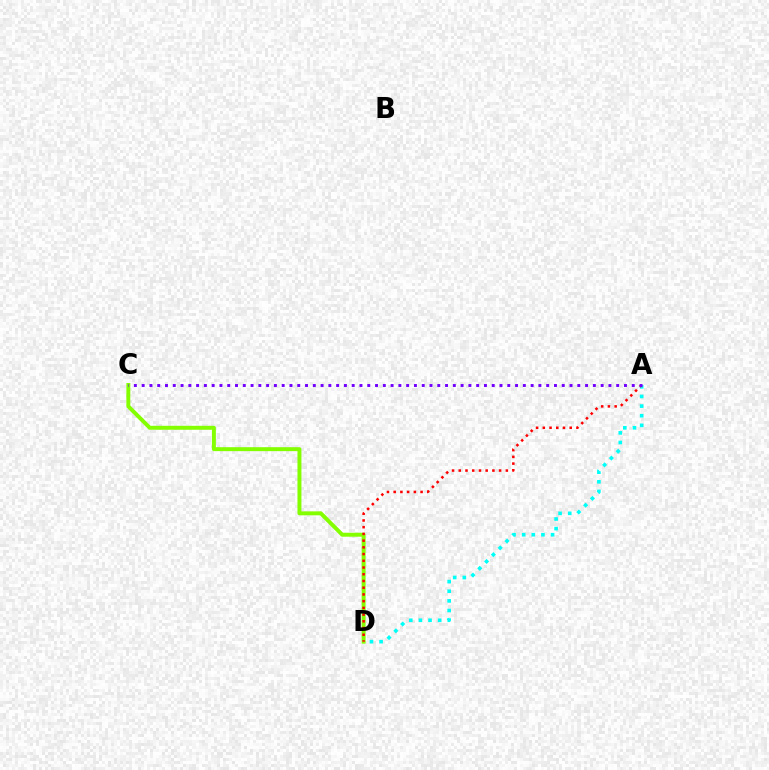{('C', 'D'): [{'color': '#84ff00', 'line_style': 'solid', 'thickness': 2.85}], ('A', 'D'): [{'color': '#00fff6', 'line_style': 'dotted', 'thickness': 2.62}, {'color': '#ff0000', 'line_style': 'dotted', 'thickness': 1.83}], ('A', 'C'): [{'color': '#7200ff', 'line_style': 'dotted', 'thickness': 2.11}]}